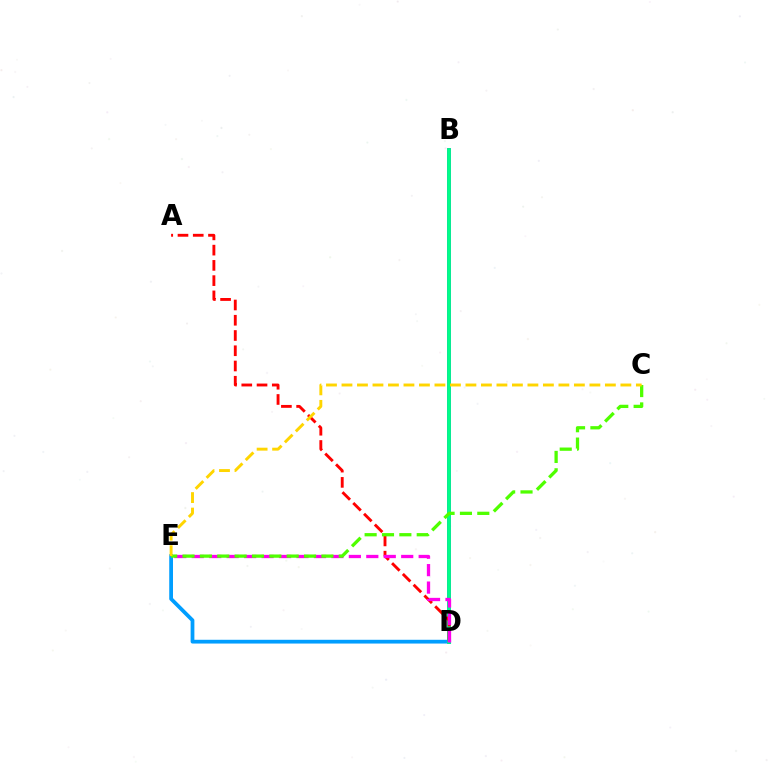{('B', 'D'): [{'color': '#3700ff', 'line_style': 'solid', 'thickness': 2.57}, {'color': '#00ff86', 'line_style': 'solid', 'thickness': 2.72}], ('D', 'E'): [{'color': '#009eff', 'line_style': 'solid', 'thickness': 2.71}, {'color': '#ff00ed', 'line_style': 'dashed', 'thickness': 2.37}], ('A', 'D'): [{'color': '#ff0000', 'line_style': 'dashed', 'thickness': 2.07}], ('C', 'E'): [{'color': '#4fff00', 'line_style': 'dashed', 'thickness': 2.36}, {'color': '#ffd500', 'line_style': 'dashed', 'thickness': 2.1}]}